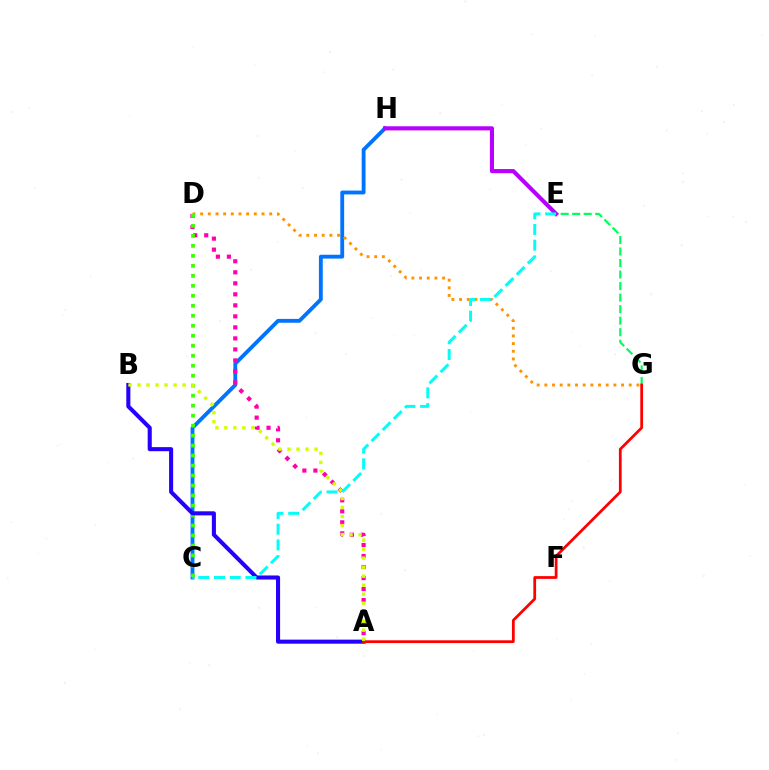{('C', 'H'): [{'color': '#0074ff', 'line_style': 'solid', 'thickness': 2.77}], ('A', 'D'): [{'color': '#ff00ac', 'line_style': 'dotted', 'thickness': 2.99}], ('E', 'G'): [{'color': '#00ff5c', 'line_style': 'dashed', 'thickness': 1.57}], ('D', 'G'): [{'color': '#ff9400', 'line_style': 'dotted', 'thickness': 2.08}], ('C', 'D'): [{'color': '#3dff00', 'line_style': 'dotted', 'thickness': 2.71}], ('A', 'B'): [{'color': '#2500ff', 'line_style': 'solid', 'thickness': 2.93}, {'color': '#d1ff00', 'line_style': 'dotted', 'thickness': 2.45}], ('E', 'H'): [{'color': '#b900ff', 'line_style': 'solid', 'thickness': 2.96}], ('A', 'G'): [{'color': '#ff0000', 'line_style': 'solid', 'thickness': 1.98}], ('C', 'E'): [{'color': '#00fff6', 'line_style': 'dashed', 'thickness': 2.14}]}